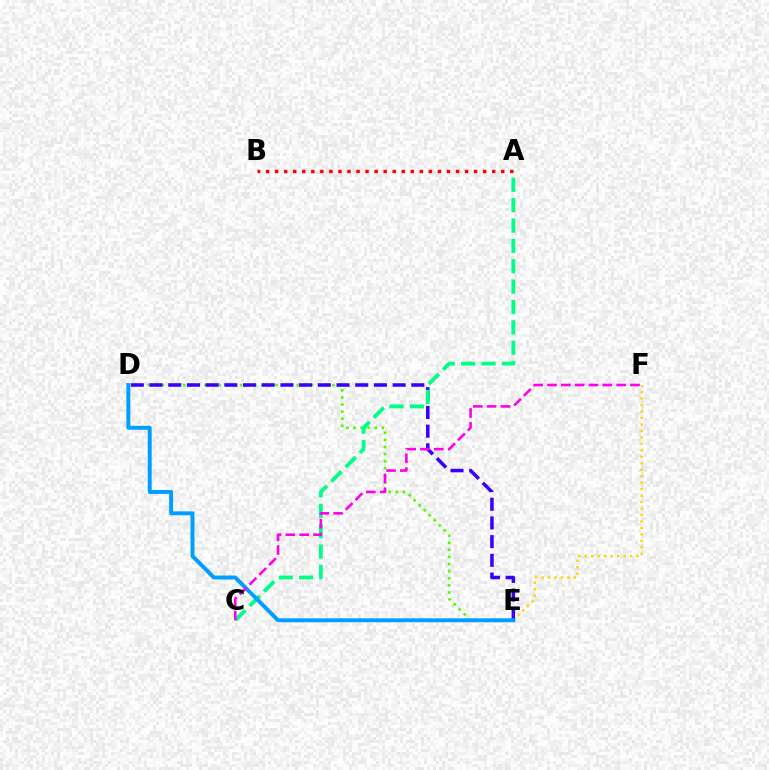{('E', 'F'): [{'color': '#ffd500', 'line_style': 'dotted', 'thickness': 1.76}], ('D', 'E'): [{'color': '#4fff00', 'line_style': 'dotted', 'thickness': 1.93}, {'color': '#3700ff', 'line_style': 'dashed', 'thickness': 2.54}, {'color': '#009eff', 'line_style': 'solid', 'thickness': 2.83}], ('A', 'C'): [{'color': '#00ff86', 'line_style': 'dashed', 'thickness': 2.77}], ('C', 'F'): [{'color': '#ff00ed', 'line_style': 'dashed', 'thickness': 1.88}], ('A', 'B'): [{'color': '#ff0000', 'line_style': 'dotted', 'thickness': 2.46}]}